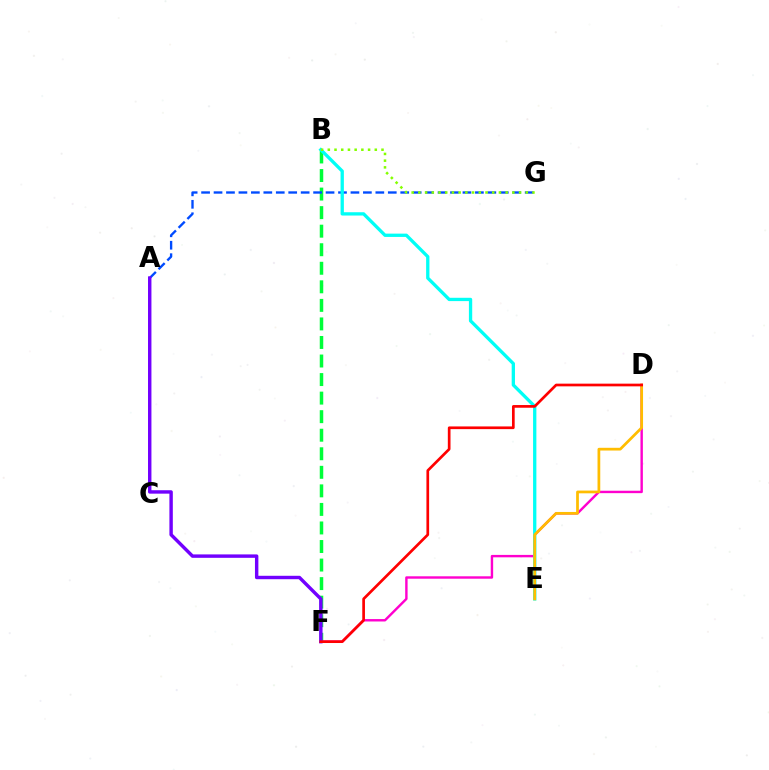{('B', 'F'): [{'color': '#00ff39', 'line_style': 'dashed', 'thickness': 2.52}], ('A', 'G'): [{'color': '#004bff', 'line_style': 'dashed', 'thickness': 1.69}], ('D', 'F'): [{'color': '#ff00cf', 'line_style': 'solid', 'thickness': 1.74}, {'color': '#ff0000', 'line_style': 'solid', 'thickness': 1.94}], ('B', 'E'): [{'color': '#00fff6', 'line_style': 'solid', 'thickness': 2.38}], ('A', 'F'): [{'color': '#7200ff', 'line_style': 'solid', 'thickness': 2.46}], ('D', 'E'): [{'color': '#ffbd00', 'line_style': 'solid', 'thickness': 1.97}], ('B', 'G'): [{'color': '#84ff00', 'line_style': 'dotted', 'thickness': 1.82}]}